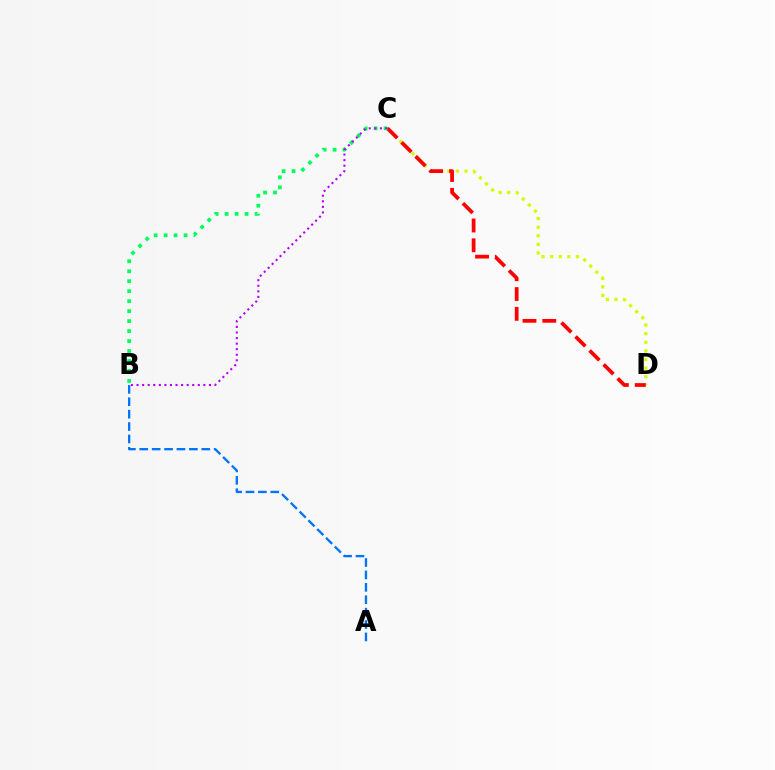{('C', 'D'): [{'color': '#d1ff00', 'line_style': 'dotted', 'thickness': 2.33}, {'color': '#ff0000', 'line_style': 'dashed', 'thickness': 2.69}], ('A', 'B'): [{'color': '#0074ff', 'line_style': 'dashed', 'thickness': 1.69}], ('B', 'C'): [{'color': '#00ff5c', 'line_style': 'dotted', 'thickness': 2.71}, {'color': '#b900ff', 'line_style': 'dotted', 'thickness': 1.51}]}